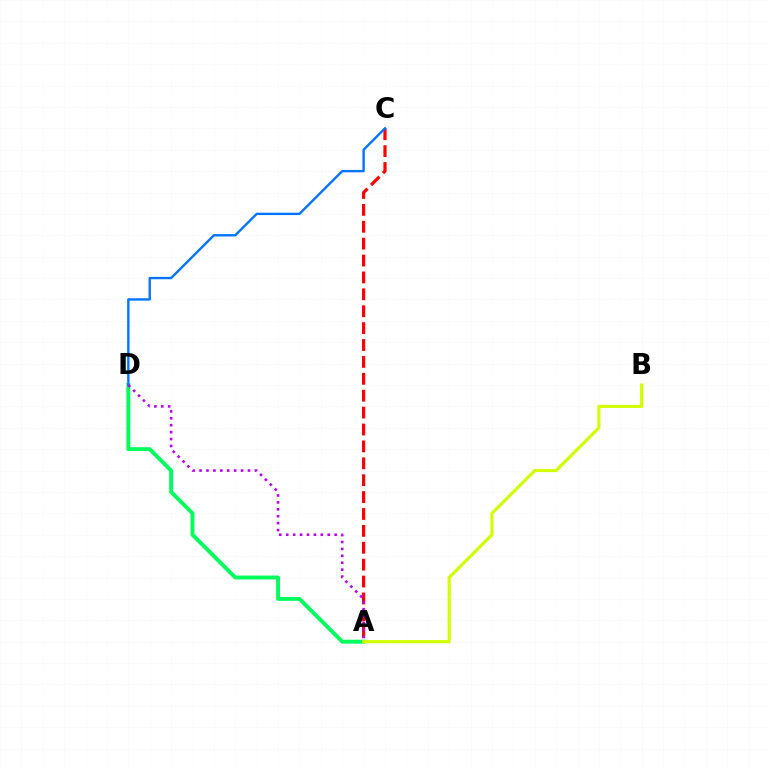{('A', 'C'): [{'color': '#ff0000', 'line_style': 'dashed', 'thickness': 2.3}], ('A', 'D'): [{'color': '#00ff5c', 'line_style': 'solid', 'thickness': 2.81}, {'color': '#b900ff', 'line_style': 'dotted', 'thickness': 1.88}], ('C', 'D'): [{'color': '#0074ff', 'line_style': 'solid', 'thickness': 1.7}], ('A', 'B'): [{'color': '#d1ff00', 'line_style': 'solid', 'thickness': 2.26}]}